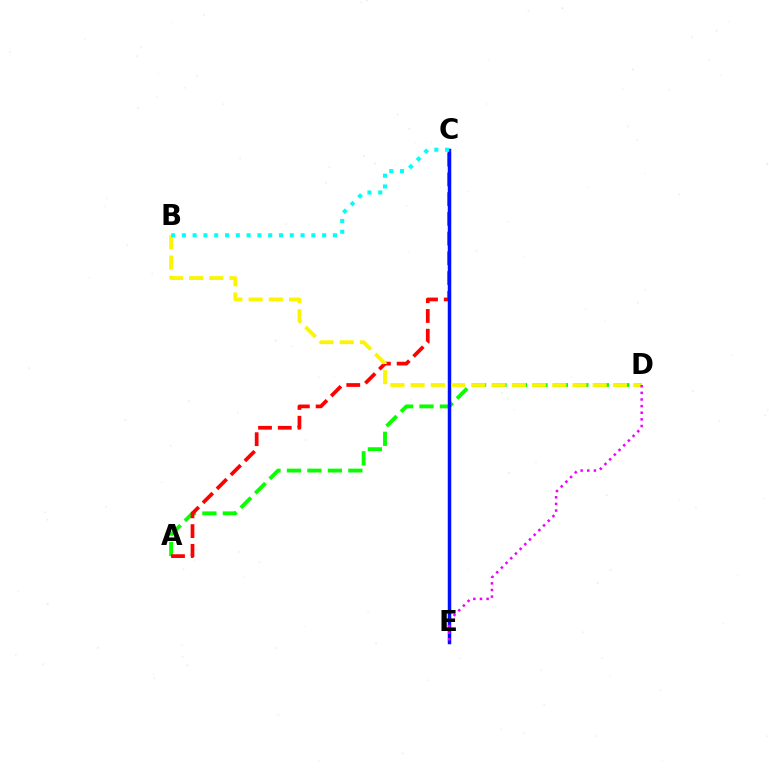{('A', 'D'): [{'color': '#08ff00', 'line_style': 'dashed', 'thickness': 2.78}], ('A', 'C'): [{'color': '#ff0000', 'line_style': 'dashed', 'thickness': 2.68}], ('C', 'E'): [{'color': '#0010ff', 'line_style': 'solid', 'thickness': 2.5}], ('B', 'D'): [{'color': '#fcf500', 'line_style': 'dashed', 'thickness': 2.75}], ('B', 'C'): [{'color': '#00fff6', 'line_style': 'dotted', 'thickness': 2.93}], ('D', 'E'): [{'color': '#ee00ff', 'line_style': 'dotted', 'thickness': 1.8}]}